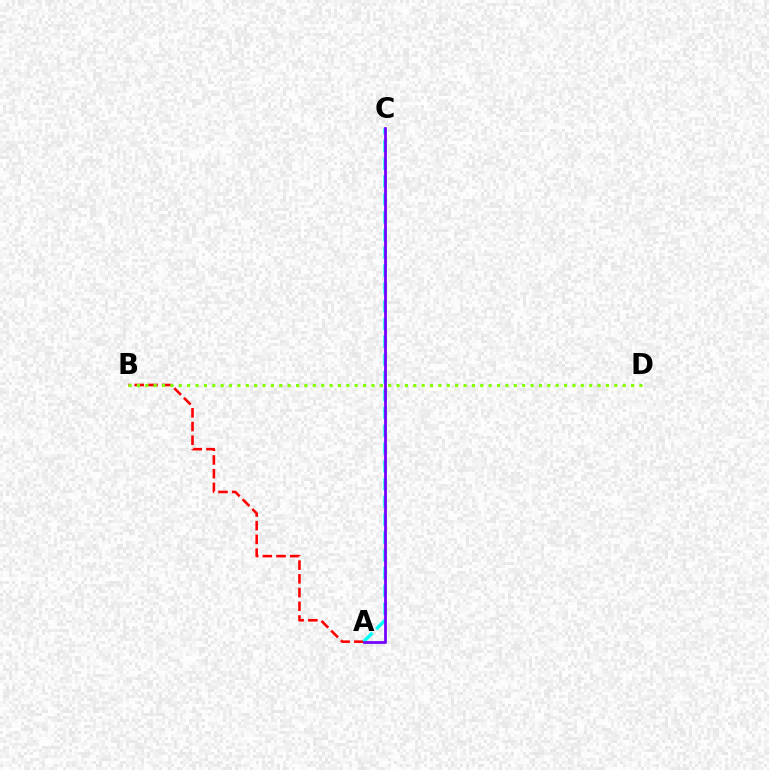{('A', 'B'): [{'color': '#ff0000', 'line_style': 'dashed', 'thickness': 1.86}], ('B', 'D'): [{'color': '#84ff00', 'line_style': 'dotted', 'thickness': 2.28}], ('A', 'C'): [{'color': '#00fff6', 'line_style': 'dashed', 'thickness': 2.42}, {'color': '#7200ff', 'line_style': 'solid', 'thickness': 1.97}]}